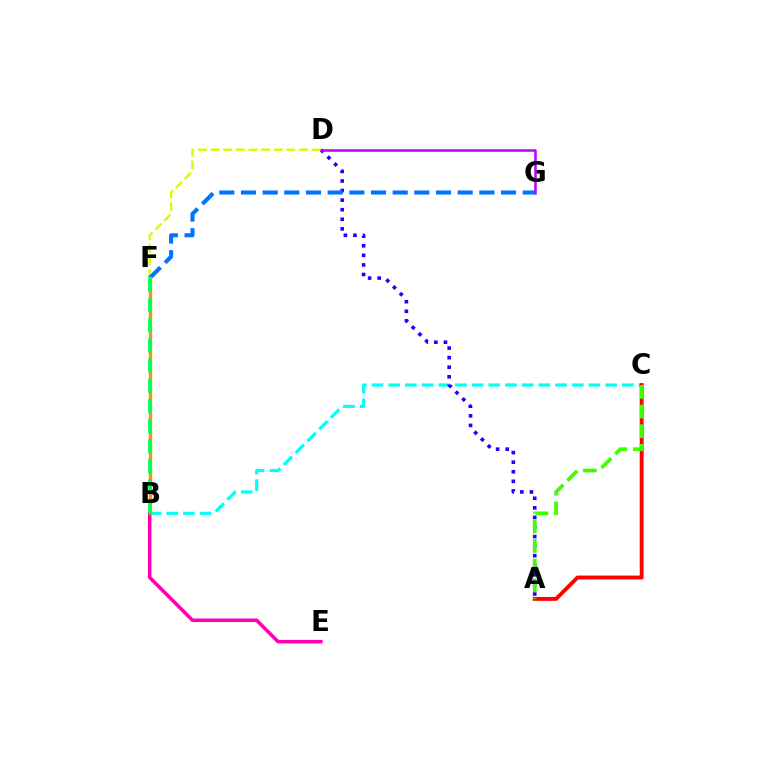{('B', 'C'): [{'color': '#00fff6', 'line_style': 'dashed', 'thickness': 2.27}], ('A', 'D'): [{'color': '#2500ff', 'line_style': 'dotted', 'thickness': 2.6}], ('B', 'E'): [{'color': '#ff00ac', 'line_style': 'solid', 'thickness': 2.55}], ('D', 'G'): [{'color': '#b900ff', 'line_style': 'solid', 'thickness': 1.8}], ('D', 'F'): [{'color': '#d1ff00', 'line_style': 'dashed', 'thickness': 1.72}], ('A', 'C'): [{'color': '#ff0000', 'line_style': 'solid', 'thickness': 2.77}, {'color': '#3dff00', 'line_style': 'dashed', 'thickness': 2.67}], ('F', 'G'): [{'color': '#0074ff', 'line_style': 'dashed', 'thickness': 2.94}], ('B', 'F'): [{'color': '#ff9400', 'line_style': 'solid', 'thickness': 2.39}, {'color': '#00ff5c', 'line_style': 'dashed', 'thickness': 2.74}]}